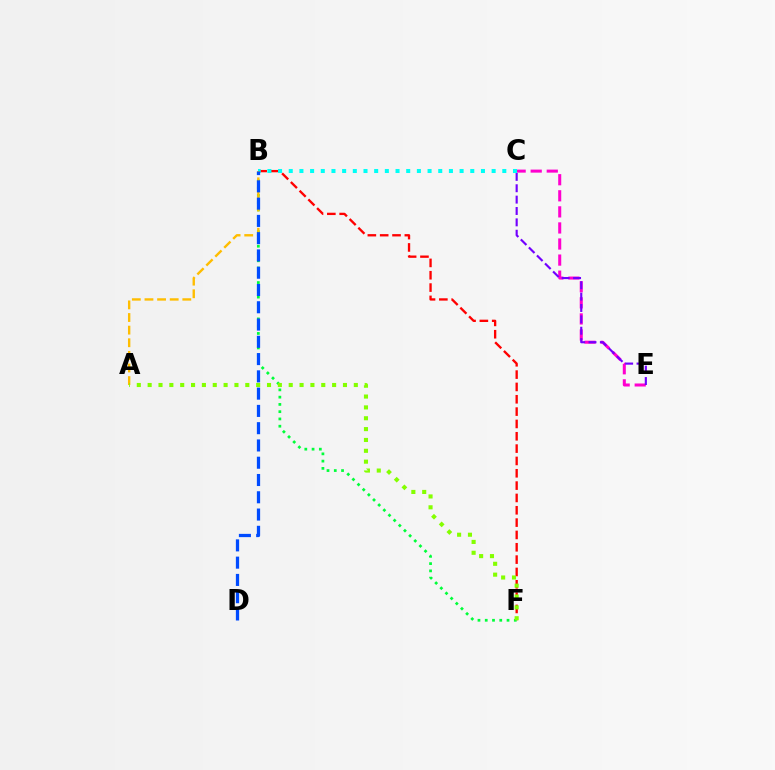{('C', 'E'): [{'color': '#ff00cf', 'line_style': 'dashed', 'thickness': 2.18}, {'color': '#7200ff', 'line_style': 'dashed', 'thickness': 1.54}], ('B', 'F'): [{'color': '#ff0000', 'line_style': 'dashed', 'thickness': 1.68}, {'color': '#00ff39', 'line_style': 'dotted', 'thickness': 1.97}], ('B', 'C'): [{'color': '#00fff6', 'line_style': 'dotted', 'thickness': 2.9}], ('A', 'B'): [{'color': '#ffbd00', 'line_style': 'dashed', 'thickness': 1.71}], ('B', 'D'): [{'color': '#004bff', 'line_style': 'dashed', 'thickness': 2.35}], ('A', 'F'): [{'color': '#84ff00', 'line_style': 'dotted', 'thickness': 2.95}]}